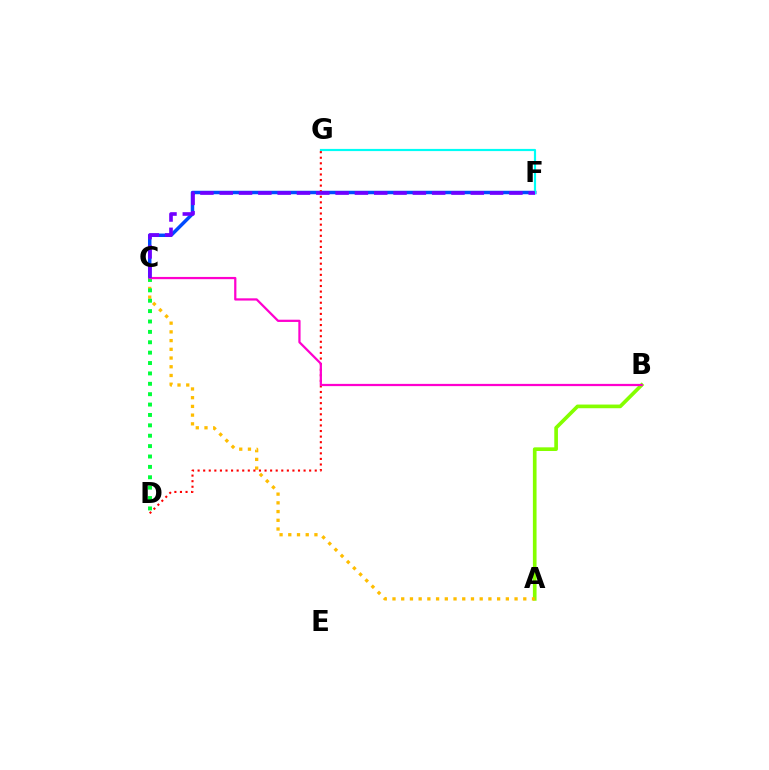{('C', 'F'): [{'color': '#004bff', 'line_style': 'solid', 'thickness': 2.5}, {'color': '#7200ff', 'line_style': 'dashed', 'thickness': 2.62}], ('A', 'B'): [{'color': '#84ff00', 'line_style': 'solid', 'thickness': 2.64}], ('A', 'C'): [{'color': '#ffbd00', 'line_style': 'dotted', 'thickness': 2.37}], ('F', 'G'): [{'color': '#00fff6', 'line_style': 'solid', 'thickness': 1.57}], ('D', 'G'): [{'color': '#ff0000', 'line_style': 'dotted', 'thickness': 1.52}], ('C', 'D'): [{'color': '#00ff39', 'line_style': 'dotted', 'thickness': 2.82}], ('B', 'C'): [{'color': '#ff00cf', 'line_style': 'solid', 'thickness': 1.61}]}